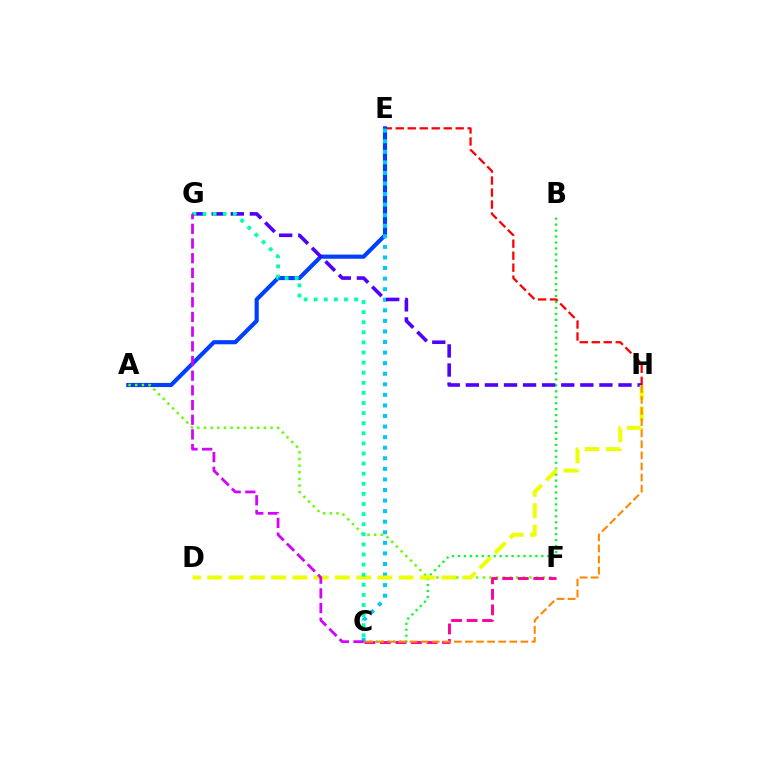{('B', 'C'): [{'color': '#00ff27', 'line_style': 'dotted', 'thickness': 1.62}], ('E', 'H'): [{'color': '#ff0000', 'line_style': 'dashed', 'thickness': 1.63}], ('A', 'E'): [{'color': '#003fff', 'line_style': 'solid', 'thickness': 2.97}], ('A', 'F'): [{'color': '#66ff00', 'line_style': 'dotted', 'thickness': 1.81}], ('C', 'F'): [{'color': '#ff00a0', 'line_style': 'dashed', 'thickness': 2.11}], ('C', 'E'): [{'color': '#00c7ff', 'line_style': 'dotted', 'thickness': 2.87}], ('G', 'H'): [{'color': '#4f00ff', 'line_style': 'dashed', 'thickness': 2.59}], ('D', 'H'): [{'color': '#eeff00', 'line_style': 'dashed', 'thickness': 2.89}], ('C', 'G'): [{'color': '#00ffaf', 'line_style': 'dotted', 'thickness': 2.74}, {'color': '#d600ff', 'line_style': 'dashed', 'thickness': 2.0}], ('C', 'H'): [{'color': '#ff8800', 'line_style': 'dashed', 'thickness': 1.51}]}